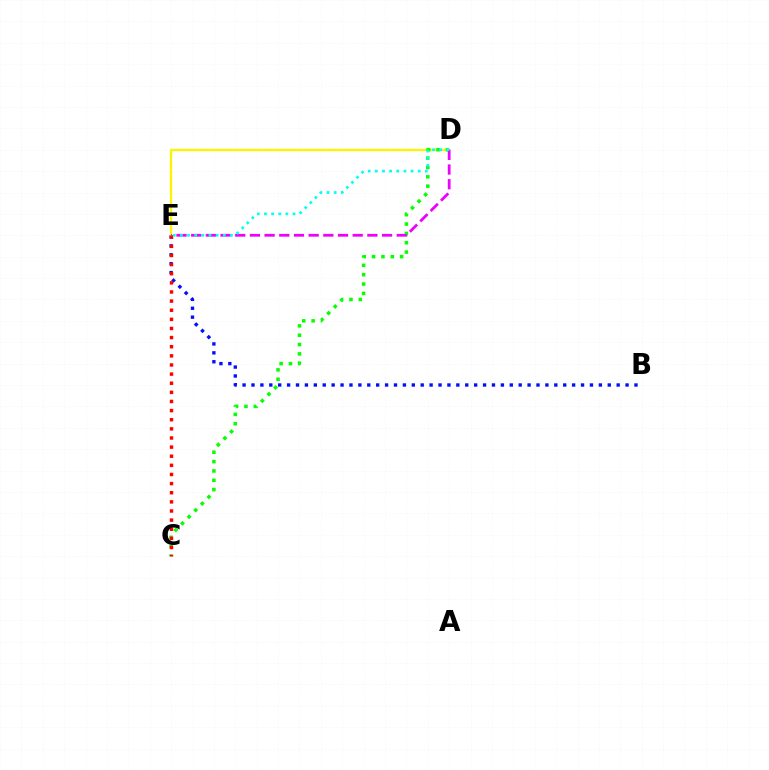{('B', 'E'): [{'color': '#0010ff', 'line_style': 'dotted', 'thickness': 2.42}], ('D', 'E'): [{'color': '#fcf500', 'line_style': 'solid', 'thickness': 1.66}, {'color': '#ee00ff', 'line_style': 'dashed', 'thickness': 1.99}, {'color': '#00fff6', 'line_style': 'dotted', 'thickness': 1.94}], ('C', 'D'): [{'color': '#08ff00', 'line_style': 'dotted', 'thickness': 2.54}], ('C', 'E'): [{'color': '#ff0000', 'line_style': 'dotted', 'thickness': 2.48}]}